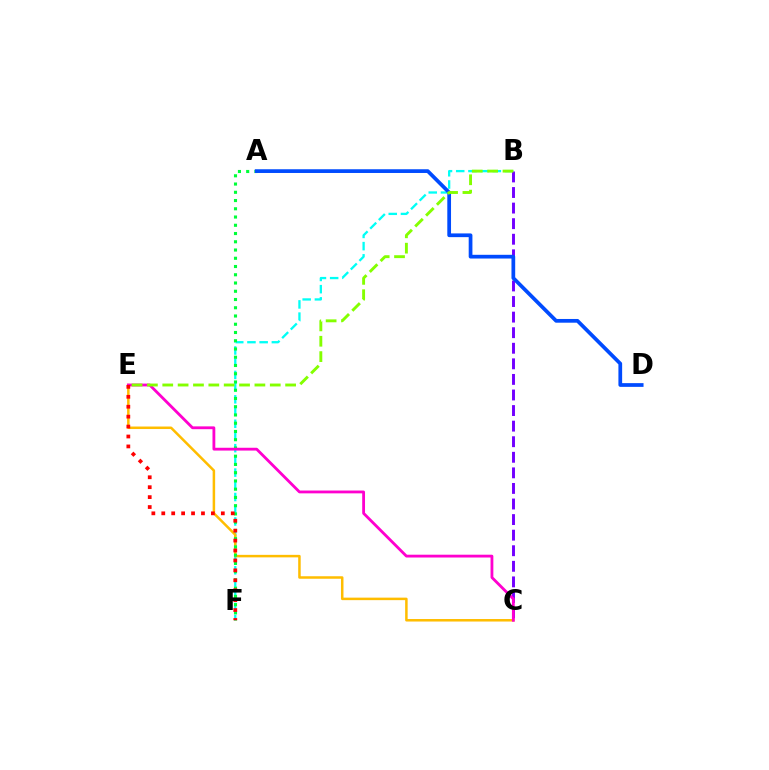{('B', 'F'): [{'color': '#00fff6', 'line_style': 'dashed', 'thickness': 1.66}], ('C', 'E'): [{'color': '#ffbd00', 'line_style': 'solid', 'thickness': 1.81}, {'color': '#ff00cf', 'line_style': 'solid', 'thickness': 2.03}], ('B', 'C'): [{'color': '#7200ff', 'line_style': 'dashed', 'thickness': 2.12}], ('A', 'F'): [{'color': '#00ff39', 'line_style': 'dotted', 'thickness': 2.24}], ('A', 'D'): [{'color': '#004bff', 'line_style': 'solid', 'thickness': 2.68}], ('E', 'F'): [{'color': '#ff0000', 'line_style': 'dotted', 'thickness': 2.7}], ('B', 'E'): [{'color': '#84ff00', 'line_style': 'dashed', 'thickness': 2.09}]}